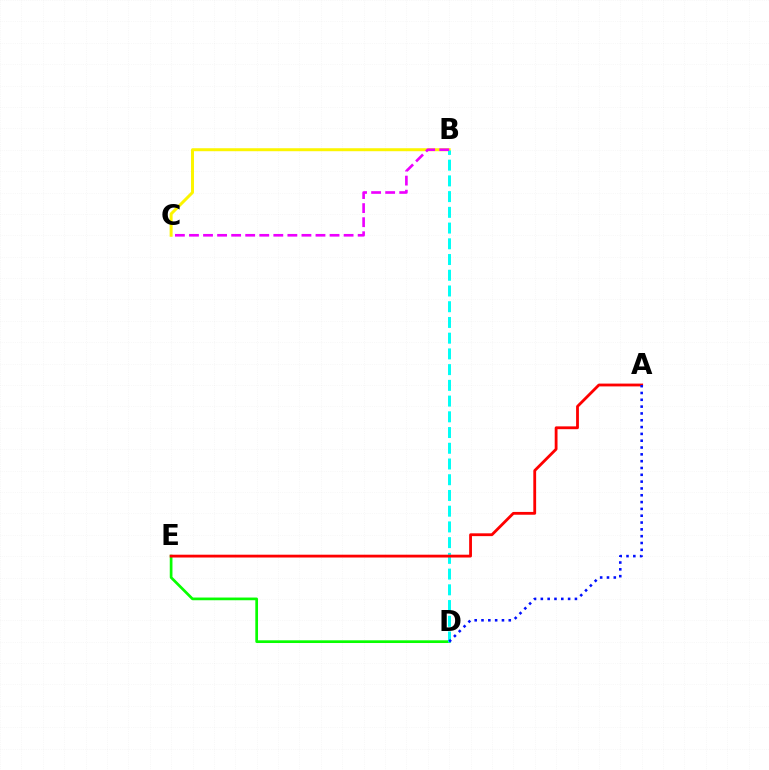{('B', 'C'): [{'color': '#fcf500', 'line_style': 'solid', 'thickness': 2.14}, {'color': '#ee00ff', 'line_style': 'dashed', 'thickness': 1.91}], ('D', 'E'): [{'color': '#08ff00', 'line_style': 'solid', 'thickness': 1.95}], ('B', 'D'): [{'color': '#00fff6', 'line_style': 'dashed', 'thickness': 2.14}], ('A', 'E'): [{'color': '#ff0000', 'line_style': 'solid', 'thickness': 2.02}], ('A', 'D'): [{'color': '#0010ff', 'line_style': 'dotted', 'thickness': 1.85}]}